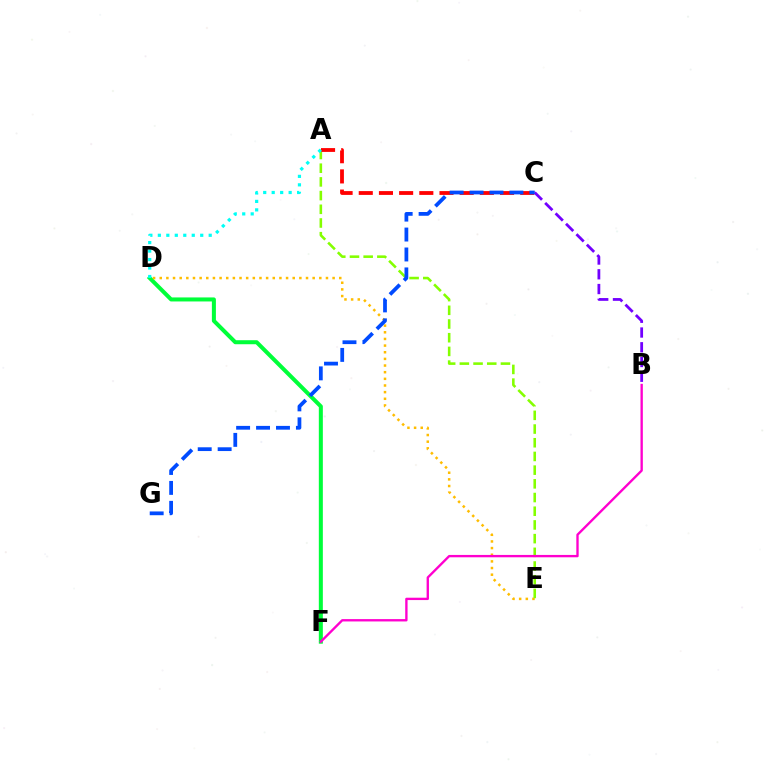{('D', 'F'): [{'color': '#00ff39', 'line_style': 'solid', 'thickness': 2.9}], ('D', 'E'): [{'color': '#ffbd00', 'line_style': 'dotted', 'thickness': 1.81}], ('A', 'E'): [{'color': '#84ff00', 'line_style': 'dashed', 'thickness': 1.86}], ('A', 'C'): [{'color': '#ff0000', 'line_style': 'dashed', 'thickness': 2.74}], ('B', 'C'): [{'color': '#7200ff', 'line_style': 'dashed', 'thickness': 2.0}], ('A', 'D'): [{'color': '#00fff6', 'line_style': 'dotted', 'thickness': 2.3}], ('B', 'F'): [{'color': '#ff00cf', 'line_style': 'solid', 'thickness': 1.69}], ('C', 'G'): [{'color': '#004bff', 'line_style': 'dashed', 'thickness': 2.71}]}